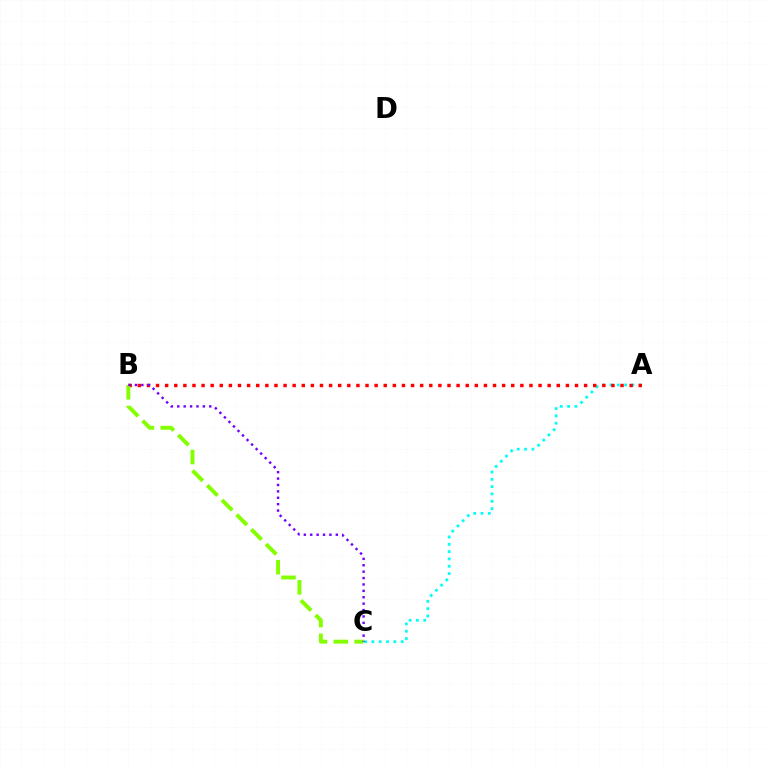{('A', 'C'): [{'color': '#00fff6', 'line_style': 'dotted', 'thickness': 1.99}], ('A', 'B'): [{'color': '#ff0000', 'line_style': 'dotted', 'thickness': 2.47}], ('B', 'C'): [{'color': '#84ff00', 'line_style': 'dashed', 'thickness': 2.82}, {'color': '#7200ff', 'line_style': 'dotted', 'thickness': 1.74}]}